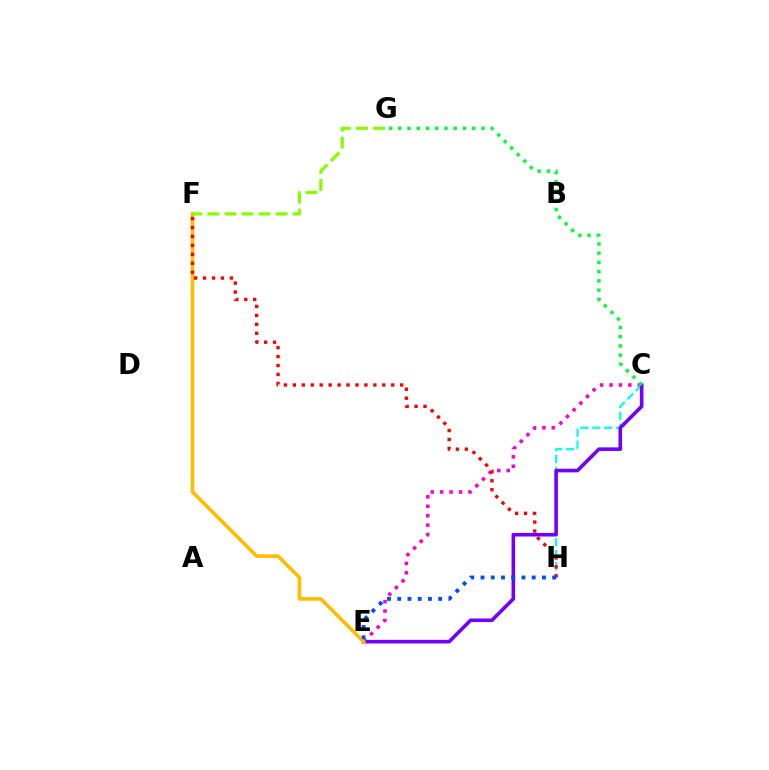{('C', 'E'): [{'color': '#ff00cf', 'line_style': 'dotted', 'thickness': 2.56}, {'color': '#7200ff', 'line_style': 'solid', 'thickness': 2.59}], ('C', 'H'): [{'color': '#00fff6', 'line_style': 'dashed', 'thickness': 1.62}], ('E', 'F'): [{'color': '#ffbd00', 'line_style': 'solid', 'thickness': 2.63}], ('F', 'H'): [{'color': '#ff0000', 'line_style': 'dotted', 'thickness': 2.43}], ('C', 'G'): [{'color': '#00ff39', 'line_style': 'dotted', 'thickness': 2.51}], ('E', 'H'): [{'color': '#004bff', 'line_style': 'dotted', 'thickness': 2.78}], ('F', 'G'): [{'color': '#84ff00', 'line_style': 'dashed', 'thickness': 2.32}]}